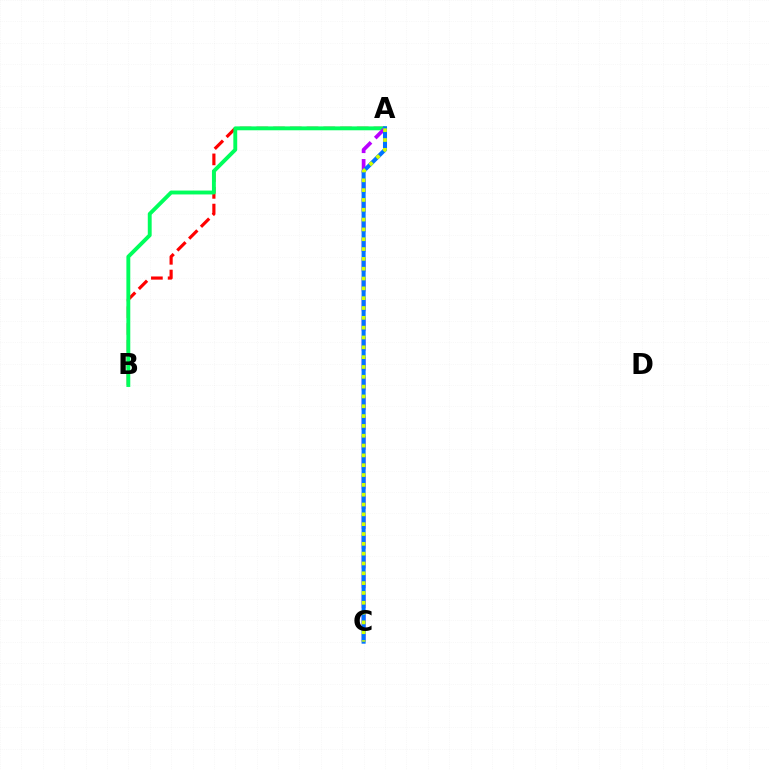{('A', 'B'): [{'color': '#ff0000', 'line_style': 'dashed', 'thickness': 2.27}, {'color': '#00ff5c', 'line_style': 'solid', 'thickness': 2.8}], ('A', 'C'): [{'color': '#b900ff', 'line_style': 'dashed', 'thickness': 2.69}, {'color': '#0074ff', 'line_style': 'solid', 'thickness': 2.91}, {'color': '#d1ff00', 'line_style': 'dotted', 'thickness': 2.67}]}